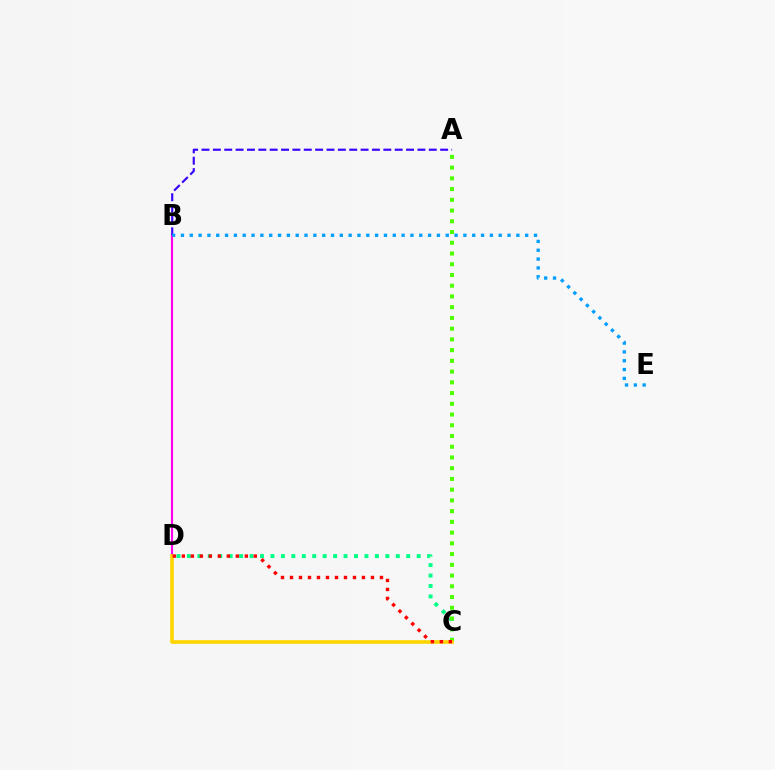{('B', 'D'): [{'color': '#ff00ed', 'line_style': 'solid', 'thickness': 1.53}], ('A', 'B'): [{'color': '#3700ff', 'line_style': 'dashed', 'thickness': 1.54}], ('B', 'E'): [{'color': '#009eff', 'line_style': 'dotted', 'thickness': 2.4}], ('C', 'D'): [{'color': '#00ff86', 'line_style': 'dotted', 'thickness': 2.84}, {'color': '#ffd500', 'line_style': 'solid', 'thickness': 2.61}, {'color': '#ff0000', 'line_style': 'dotted', 'thickness': 2.44}], ('A', 'C'): [{'color': '#4fff00', 'line_style': 'dotted', 'thickness': 2.92}]}